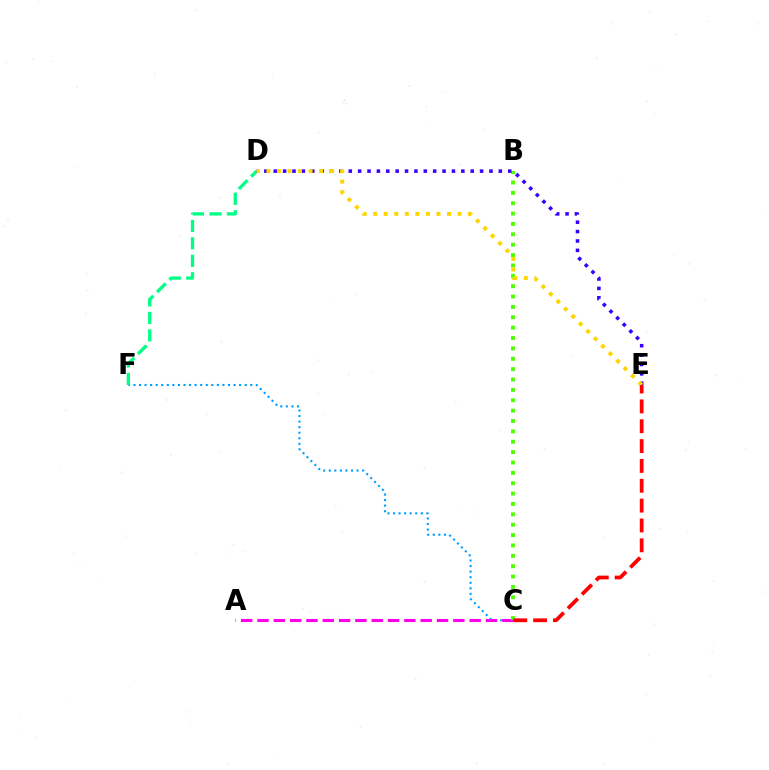{('C', 'F'): [{'color': '#009eff', 'line_style': 'dotted', 'thickness': 1.51}], ('D', 'F'): [{'color': '#00ff86', 'line_style': 'dashed', 'thickness': 2.37}], ('A', 'C'): [{'color': '#ff00ed', 'line_style': 'dashed', 'thickness': 2.22}], ('B', 'C'): [{'color': '#4fff00', 'line_style': 'dotted', 'thickness': 2.82}], ('D', 'E'): [{'color': '#3700ff', 'line_style': 'dotted', 'thickness': 2.55}, {'color': '#ffd500', 'line_style': 'dotted', 'thickness': 2.86}], ('C', 'E'): [{'color': '#ff0000', 'line_style': 'dashed', 'thickness': 2.7}]}